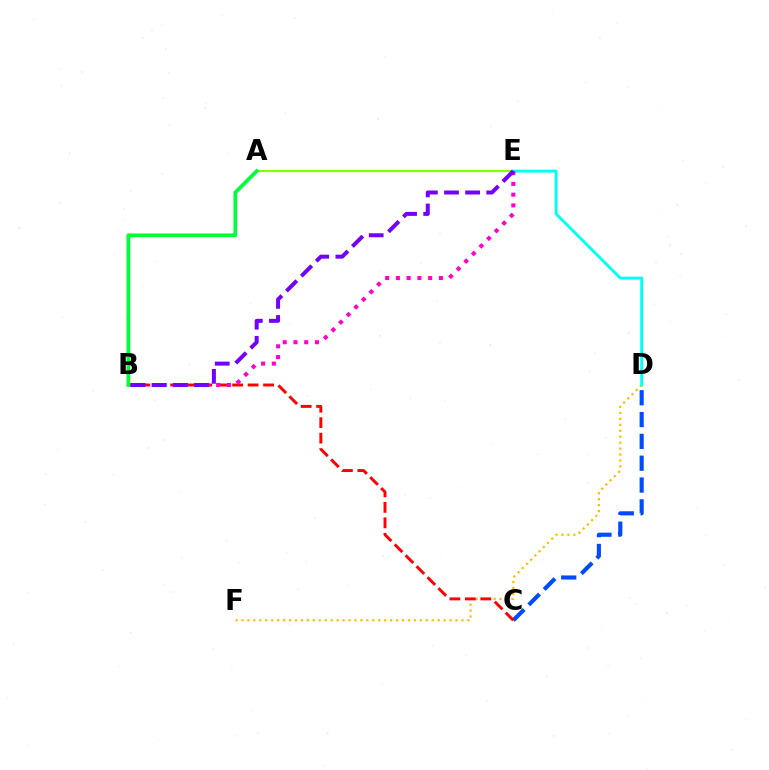{('C', 'D'): [{'color': '#004bff', 'line_style': 'dashed', 'thickness': 2.97}], ('A', 'E'): [{'color': '#84ff00', 'line_style': 'solid', 'thickness': 1.58}], ('D', 'F'): [{'color': '#ffbd00', 'line_style': 'dotted', 'thickness': 1.62}], ('B', 'C'): [{'color': '#ff0000', 'line_style': 'dashed', 'thickness': 2.1}], ('D', 'E'): [{'color': '#00fff6', 'line_style': 'solid', 'thickness': 2.06}], ('B', 'E'): [{'color': '#ff00cf', 'line_style': 'dotted', 'thickness': 2.92}, {'color': '#7200ff', 'line_style': 'dashed', 'thickness': 2.87}], ('A', 'B'): [{'color': '#00ff39', 'line_style': 'solid', 'thickness': 2.66}]}